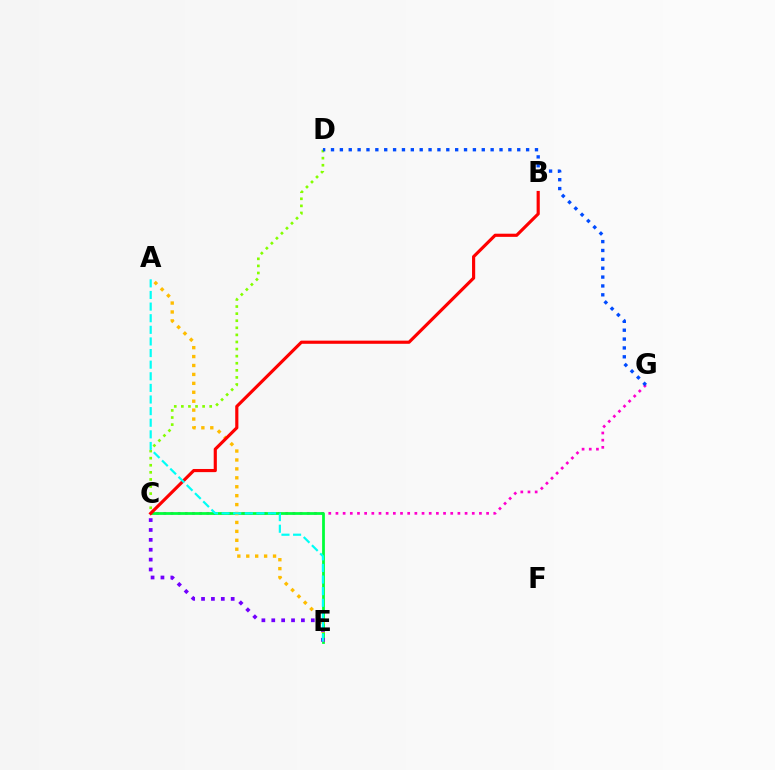{('C', 'D'): [{'color': '#84ff00', 'line_style': 'dotted', 'thickness': 1.93}], ('C', 'G'): [{'color': '#ff00cf', 'line_style': 'dotted', 'thickness': 1.95}], ('C', 'E'): [{'color': '#00ff39', 'line_style': 'solid', 'thickness': 1.99}, {'color': '#7200ff', 'line_style': 'dotted', 'thickness': 2.68}], ('A', 'E'): [{'color': '#ffbd00', 'line_style': 'dotted', 'thickness': 2.43}, {'color': '#00fff6', 'line_style': 'dashed', 'thickness': 1.58}], ('B', 'C'): [{'color': '#ff0000', 'line_style': 'solid', 'thickness': 2.27}], ('D', 'G'): [{'color': '#004bff', 'line_style': 'dotted', 'thickness': 2.41}]}